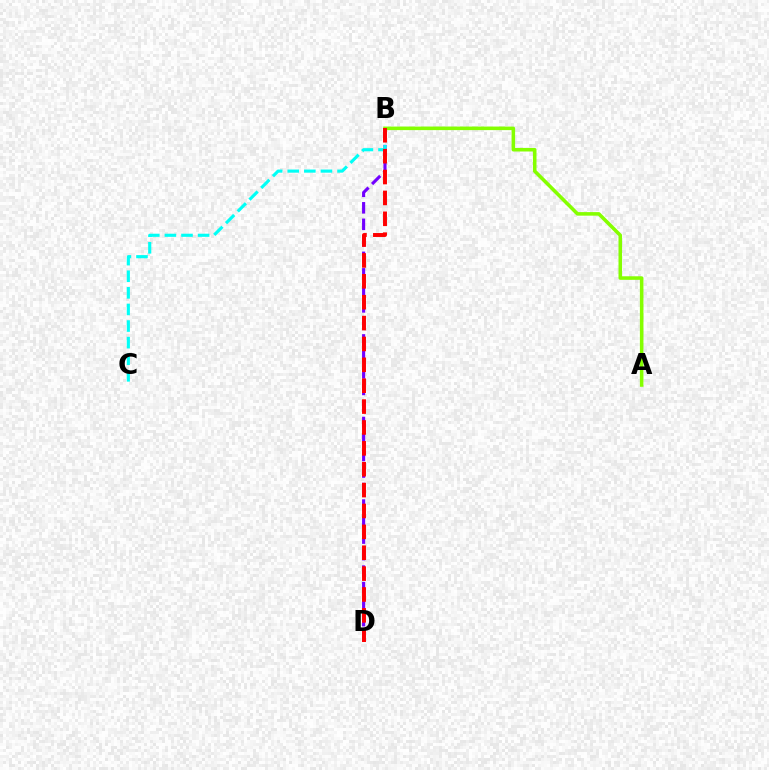{('B', 'D'): [{'color': '#7200ff', 'line_style': 'dashed', 'thickness': 2.24}, {'color': '#ff0000', 'line_style': 'dashed', 'thickness': 2.84}], ('A', 'B'): [{'color': '#84ff00', 'line_style': 'solid', 'thickness': 2.56}], ('B', 'C'): [{'color': '#00fff6', 'line_style': 'dashed', 'thickness': 2.26}]}